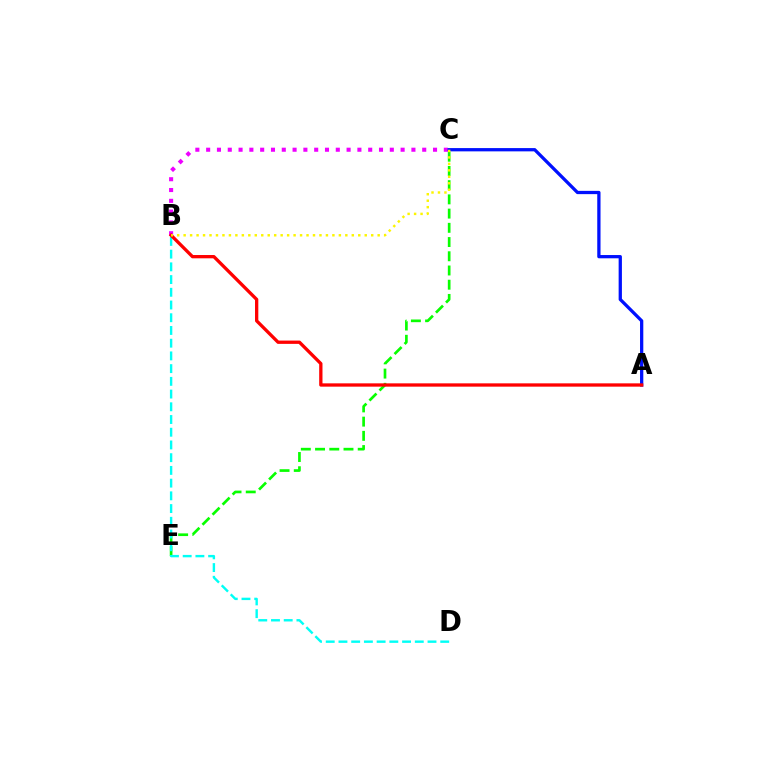{('C', 'E'): [{'color': '#08ff00', 'line_style': 'dashed', 'thickness': 1.93}], ('B', 'C'): [{'color': '#ee00ff', 'line_style': 'dotted', 'thickness': 2.94}, {'color': '#fcf500', 'line_style': 'dotted', 'thickness': 1.76}], ('A', 'C'): [{'color': '#0010ff', 'line_style': 'solid', 'thickness': 2.36}], ('B', 'D'): [{'color': '#00fff6', 'line_style': 'dashed', 'thickness': 1.73}], ('A', 'B'): [{'color': '#ff0000', 'line_style': 'solid', 'thickness': 2.38}]}